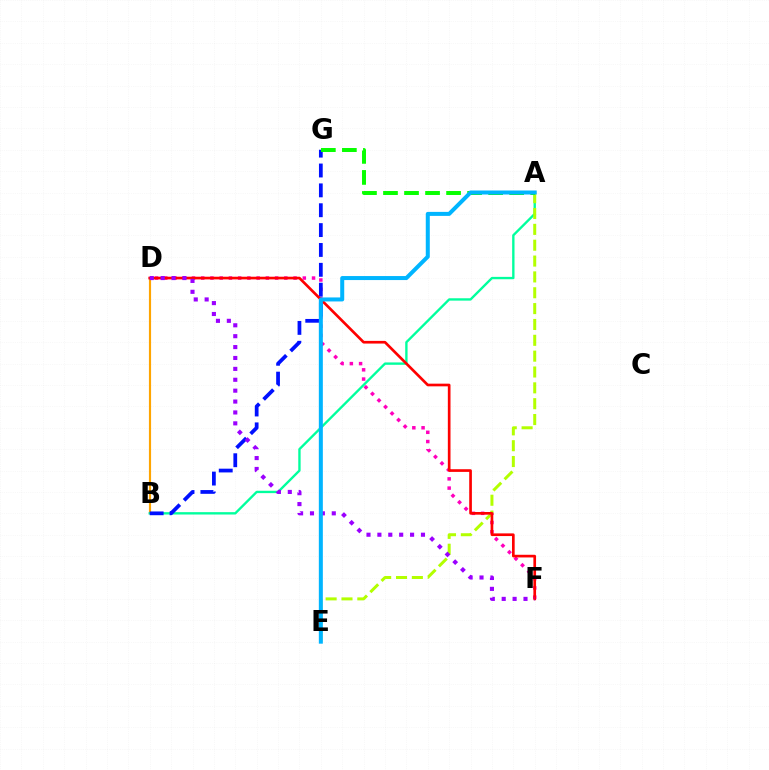{('B', 'D'): [{'color': '#ffa500', 'line_style': 'solid', 'thickness': 1.55}], ('D', 'F'): [{'color': '#ff00bd', 'line_style': 'dotted', 'thickness': 2.51}, {'color': '#ff0000', 'line_style': 'solid', 'thickness': 1.92}, {'color': '#9b00ff', 'line_style': 'dotted', 'thickness': 2.96}], ('A', 'B'): [{'color': '#00ff9d', 'line_style': 'solid', 'thickness': 1.7}], ('B', 'G'): [{'color': '#0010ff', 'line_style': 'dashed', 'thickness': 2.7}], ('A', 'E'): [{'color': '#b3ff00', 'line_style': 'dashed', 'thickness': 2.15}, {'color': '#00b5ff', 'line_style': 'solid', 'thickness': 2.89}], ('A', 'G'): [{'color': '#08ff00', 'line_style': 'dashed', 'thickness': 2.86}]}